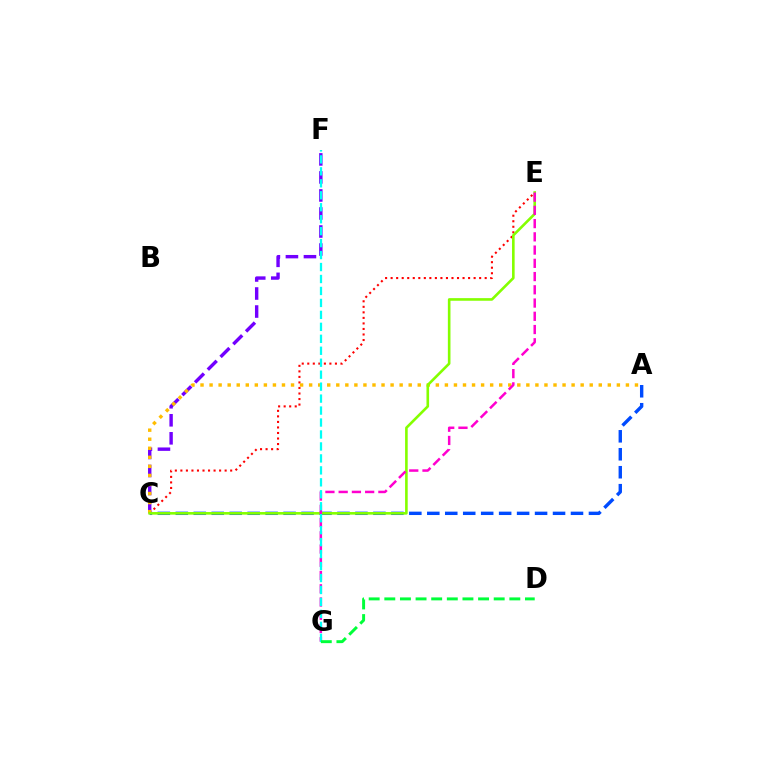{('C', 'F'): [{'color': '#7200ff', 'line_style': 'dashed', 'thickness': 2.45}], ('A', 'C'): [{'color': '#004bff', 'line_style': 'dashed', 'thickness': 2.44}, {'color': '#ffbd00', 'line_style': 'dotted', 'thickness': 2.46}], ('C', 'E'): [{'color': '#ff0000', 'line_style': 'dotted', 'thickness': 1.5}, {'color': '#84ff00', 'line_style': 'solid', 'thickness': 1.88}], ('E', 'G'): [{'color': '#ff00cf', 'line_style': 'dashed', 'thickness': 1.8}], ('F', 'G'): [{'color': '#00fff6', 'line_style': 'dashed', 'thickness': 1.62}], ('D', 'G'): [{'color': '#00ff39', 'line_style': 'dashed', 'thickness': 2.12}]}